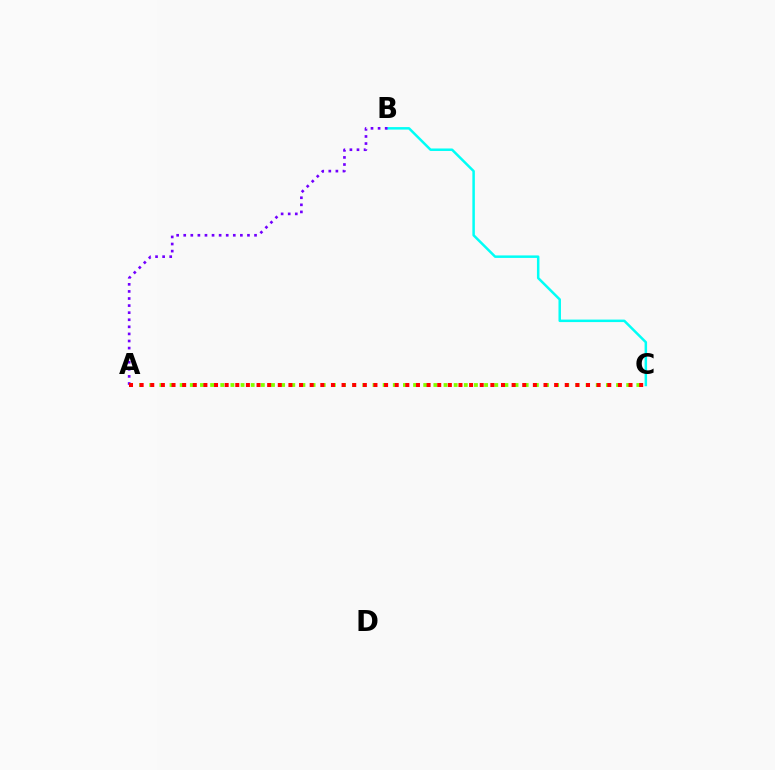{('B', 'C'): [{'color': '#00fff6', 'line_style': 'solid', 'thickness': 1.8}], ('A', 'B'): [{'color': '#7200ff', 'line_style': 'dotted', 'thickness': 1.92}], ('A', 'C'): [{'color': '#84ff00', 'line_style': 'dotted', 'thickness': 2.76}, {'color': '#ff0000', 'line_style': 'dotted', 'thickness': 2.89}]}